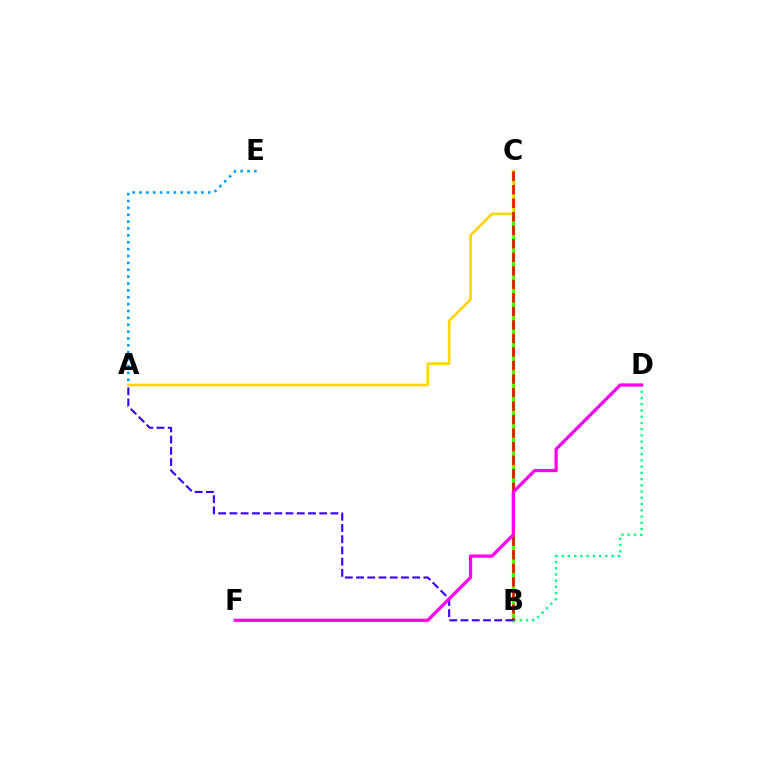{('B', 'C'): [{'color': '#4fff00', 'line_style': 'solid', 'thickness': 2.36}, {'color': '#ff0000', 'line_style': 'dashed', 'thickness': 1.84}], ('B', 'D'): [{'color': '#00ff86', 'line_style': 'dotted', 'thickness': 1.7}], ('A', 'E'): [{'color': '#009eff', 'line_style': 'dotted', 'thickness': 1.87}], ('A', 'C'): [{'color': '#ffd500', 'line_style': 'solid', 'thickness': 1.89}], ('A', 'B'): [{'color': '#3700ff', 'line_style': 'dashed', 'thickness': 1.52}], ('D', 'F'): [{'color': '#ff00ed', 'line_style': 'solid', 'thickness': 2.34}]}